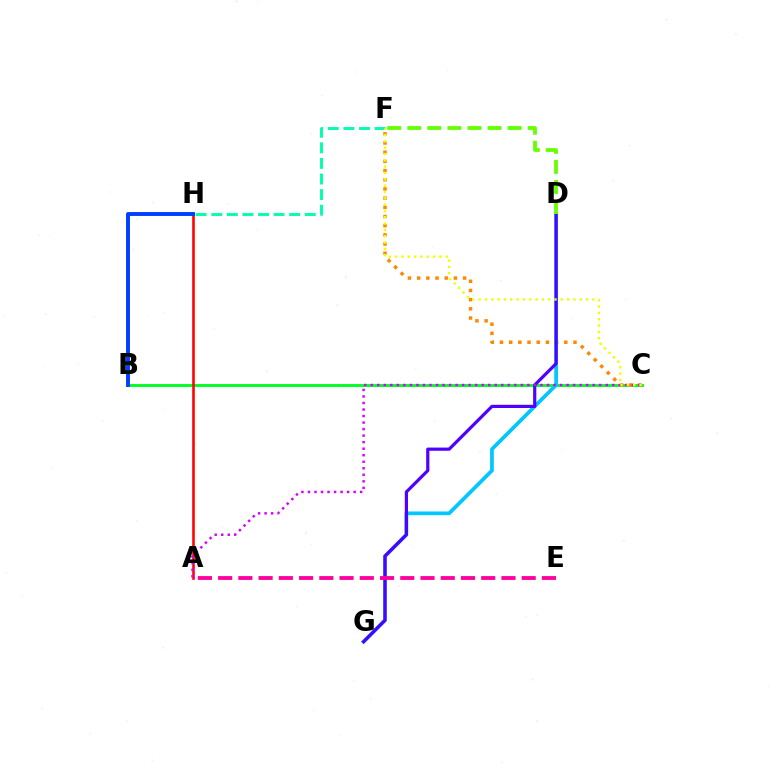{('B', 'C'): [{'color': '#00ff27', 'line_style': 'solid', 'thickness': 2.09}], ('F', 'H'): [{'color': '#00ffaf', 'line_style': 'dashed', 'thickness': 2.12}], ('C', 'F'): [{'color': '#ff8800', 'line_style': 'dotted', 'thickness': 2.5}, {'color': '#eeff00', 'line_style': 'dotted', 'thickness': 1.72}], ('A', 'H'): [{'color': '#ff0000', 'line_style': 'solid', 'thickness': 1.85}], ('B', 'H'): [{'color': '#003fff', 'line_style': 'solid', 'thickness': 2.82}], ('D', 'G'): [{'color': '#00c7ff', 'line_style': 'solid', 'thickness': 2.67}, {'color': '#4f00ff', 'line_style': 'solid', 'thickness': 2.3}], ('D', 'F'): [{'color': '#66ff00', 'line_style': 'dashed', 'thickness': 2.73}], ('A', 'E'): [{'color': '#ff00a0', 'line_style': 'dashed', 'thickness': 2.75}], ('A', 'C'): [{'color': '#d600ff', 'line_style': 'dotted', 'thickness': 1.77}]}